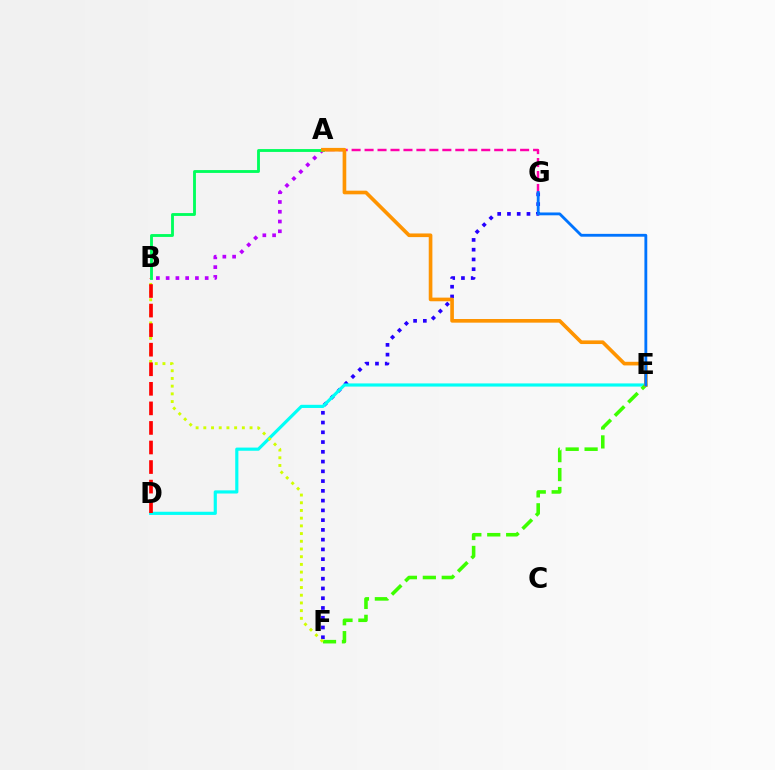{('F', 'G'): [{'color': '#2500ff', 'line_style': 'dotted', 'thickness': 2.65}], ('A', 'B'): [{'color': '#b900ff', 'line_style': 'dotted', 'thickness': 2.65}, {'color': '#00ff5c', 'line_style': 'solid', 'thickness': 2.05}], ('D', 'E'): [{'color': '#00fff6', 'line_style': 'solid', 'thickness': 2.28}], ('A', 'G'): [{'color': '#ff00ac', 'line_style': 'dashed', 'thickness': 1.76}], ('E', 'F'): [{'color': '#3dff00', 'line_style': 'dashed', 'thickness': 2.57}], ('B', 'F'): [{'color': '#d1ff00', 'line_style': 'dotted', 'thickness': 2.09}], ('B', 'D'): [{'color': '#ff0000', 'line_style': 'dashed', 'thickness': 2.66}], ('A', 'E'): [{'color': '#ff9400', 'line_style': 'solid', 'thickness': 2.63}], ('E', 'G'): [{'color': '#0074ff', 'line_style': 'solid', 'thickness': 2.04}]}